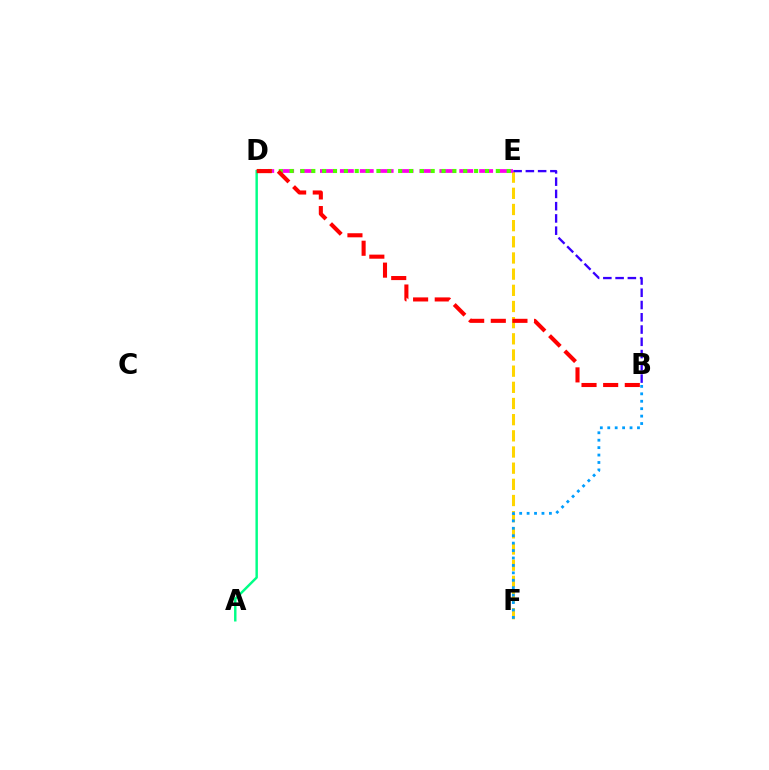{('E', 'F'): [{'color': '#ffd500', 'line_style': 'dashed', 'thickness': 2.2}], ('A', 'D'): [{'color': '#00ff86', 'line_style': 'solid', 'thickness': 1.76}], ('B', 'F'): [{'color': '#009eff', 'line_style': 'dotted', 'thickness': 2.02}], ('B', 'E'): [{'color': '#3700ff', 'line_style': 'dashed', 'thickness': 1.67}], ('D', 'E'): [{'color': '#ff00ed', 'line_style': 'dashed', 'thickness': 2.7}, {'color': '#4fff00', 'line_style': 'dotted', 'thickness': 2.95}], ('B', 'D'): [{'color': '#ff0000', 'line_style': 'dashed', 'thickness': 2.94}]}